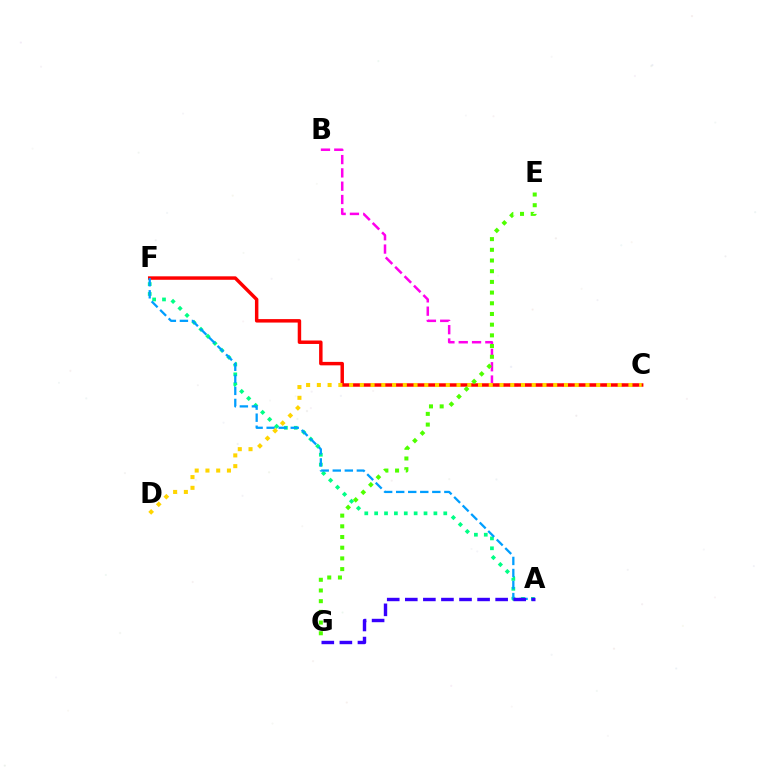{('B', 'C'): [{'color': '#ff00ed', 'line_style': 'dashed', 'thickness': 1.81}], ('C', 'F'): [{'color': '#ff0000', 'line_style': 'solid', 'thickness': 2.49}], ('A', 'F'): [{'color': '#00ff86', 'line_style': 'dotted', 'thickness': 2.68}, {'color': '#009eff', 'line_style': 'dashed', 'thickness': 1.64}], ('E', 'G'): [{'color': '#4fff00', 'line_style': 'dotted', 'thickness': 2.91}], ('C', 'D'): [{'color': '#ffd500', 'line_style': 'dotted', 'thickness': 2.92}], ('A', 'G'): [{'color': '#3700ff', 'line_style': 'dashed', 'thickness': 2.45}]}